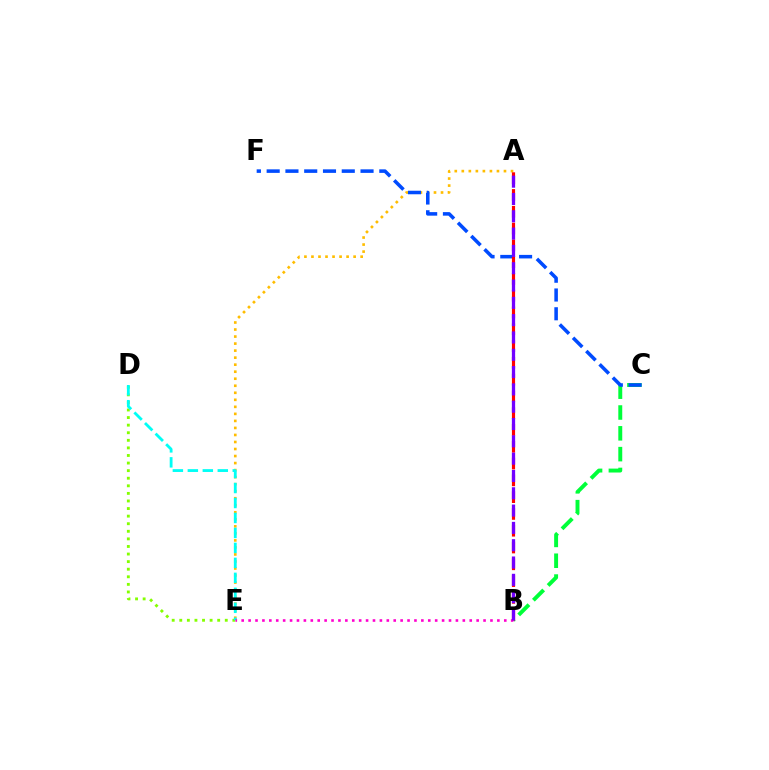{('D', 'E'): [{'color': '#84ff00', 'line_style': 'dotted', 'thickness': 2.06}, {'color': '#00fff6', 'line_style': 'dashed', 'thickness': 2.03}], ('B', 'C'): [{'color': '#00ff39', 'line_style': 'dashed', 'thickness': 2.83}], ('A', 'E'): [{'color': '#ffbd00', 'line_style': 'dotted', 'thickness': 1.91}], ('C', 'F'): [{'color': '#004bff', 'line_style': 'dashed', 'thickness': 2.55}], ('A', 'B'): [{'color': '#ff0000', 'line_style': 'dashed', 'thickness': 2.28}, {'color': '#7200ff', 'line_style': 'dashed', 'thickness': 2.35}], ('B', 'E'): [{'color': '#ff00cf', 'line_style': 'dotted', 'thickness': 1.88}]}